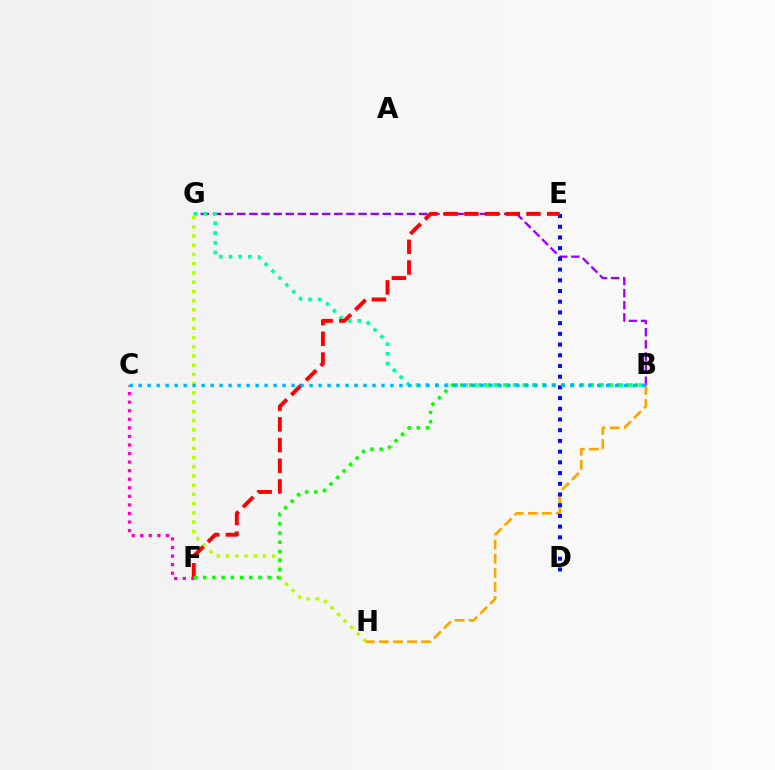{('C', 'F'): [{'color': '#ff00bd', 'line_style': 'dotted', 'thickness': 2.33}], ('G', 'H'): [{'color': '#b3ff00', 'line_style': 'dotted', 'thickness': 2.51}], ('B', 'G'): [{'color': '#9b00ff', 'line_style': 'dashed', 'thickness': 1.65}, {'color': '#00ff9d', 'line_style': 'dotted', 'thickness': 2.64}], ('B', 'H'): [{'color': '#ffa500', 'line_style': 'dashed', 'thickness': 1.91}], ('D', 'E'): [{'color': '#0010ff', 'line_style': 'dotted', 'thickness': 2.91}], ('E', 'F'): [{'color': '#ff0000', 'line_style': 'dashed', 'thickness': 2.81}], ('B', 'F'): [{'color': '#08ff00', 'line_style': 'dotted', 'thickness': 2.5}], ('B', 'C'): [{'color': '#00b5ff', 'line_style': 'dotted', 'thickness': 2.44}]}